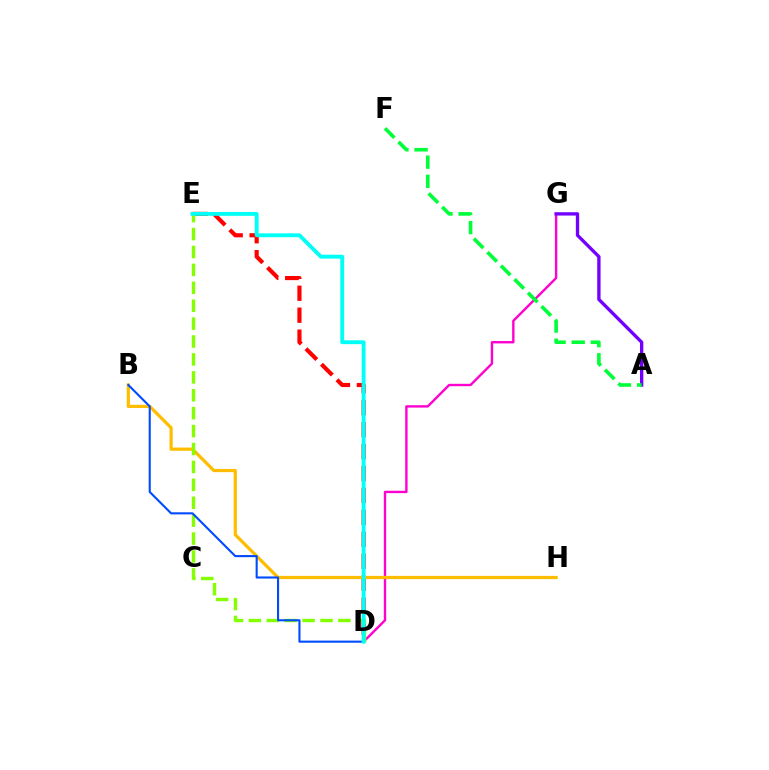{('D', 'E'): [{'color': '#ff0000', 'line_style': 'dashed', 'thickness': 2.98}, {'color': '#84ff00', 'line_style': 'dashed', 'thickness': 2.43}, {'color': '#00fff6', 'line_style': 'solid', 'thickness': 2.78}], ('D', 'G'): [{'color': '#ff00cf', 'line_style': 'solid', 'thickness': 1.72}], ('A', 'G'): [{'color': '#7200ff', 'line_style': 'solid', 'thickness': 2.4}], ('A', 'F'): [{'color': '#00ff39', 'line_style': 'dashed', 'thickness': 2.6}], ('B', 'H'): [{'color': '#ffbd00', 'line_style': 'solid', 'thickness': 2.32}], ('B', 'D'): [{'color': '#004bff', 'line_style': 'solid', 'thickness': 1.51}]}